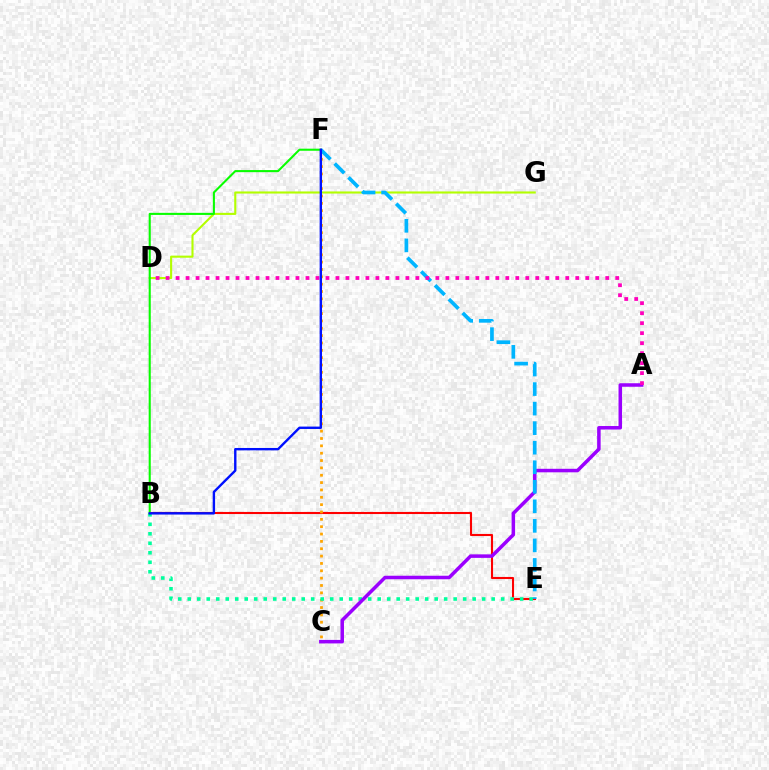{('B', 'E'): [{'color': '#ff0000', 'line_style': 'solid', 'thickness': 1.51}, {'color': '#00ff9d', 'line_style': 'dotted', 'thickness': 2.58}], ('C', 'F'): [{'color': '#ffa500', 'line_style': 'dotted', 'thickness': 2.0}], ('A', 'C'): [{'color': '#9b00ff', 'line_style': 'solid', 'thickness': 2.53}], ('D', 'G'): [{'color': '#b3ff00', 'line_style': 'solid', 'thickness': 1.51}], ('E', 'F'): [{'color': '#00b5ff', 'line_style': 'dashed', 'thickness': 2.65}], ('A', 'D'): [{'color': '#ff00bd', 'line_style': 'dotted', 'thickness': 2.71}], ('B', 'F'): [{'color': '#08ff00', 'line_style': 'solid', 'thickness': 1.5}, {'color': '#0010ff', 'line_style': 'solid', 'thickness': 1.72}]}